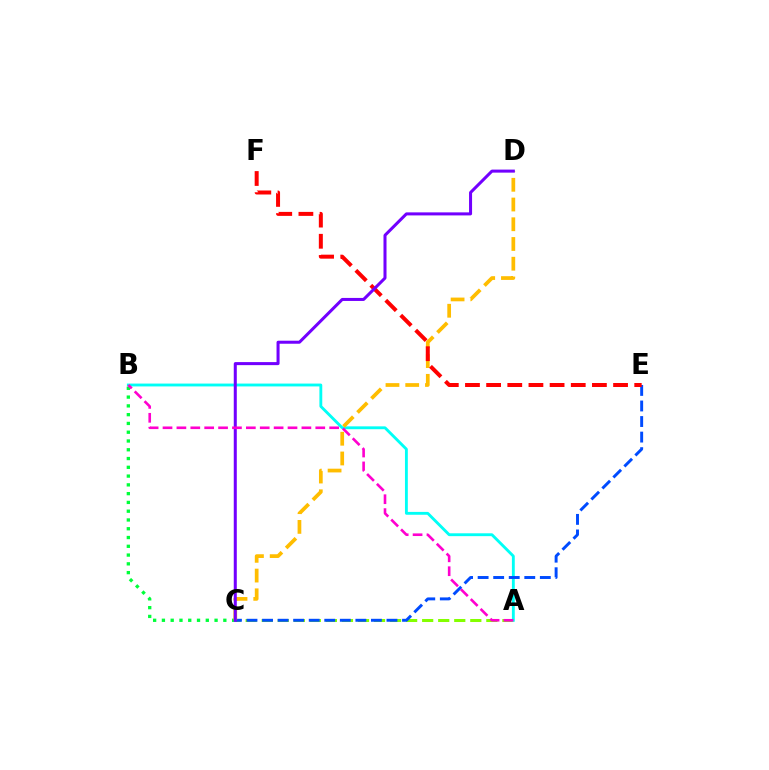{('A', 'C'): [{'color': '#84ff00', 'line_style': 'dashed', 'thickness': 2.18}], ('A', 'B'): [{'color': '#00fff6', 'line_style': 'solid', 'thickness': 2.06}, {'color': '#ff00cf', 'line_style': 'dashed', 'thickness': 1.89}], ('B', 'C'): [{'color': '#00ff39', 'line_style': 'dotted', 'thickness': 2.38}], ('C', 'E'): [{'color': '#004bff', 'line_style': 'dashed', 'thickness': 2.11}], ('C', 'D'): [{'color': '#ffbd00', 'line_style': 'dashed', 'thickness': 2.68}, {'color': '#7200ff', 'line_style': 'solid', 'thickness': 2.18}], ('E', 'F'): [{'color': '#ff0000', 'line_style': 'dashed', 'thickness': 2.87}]}